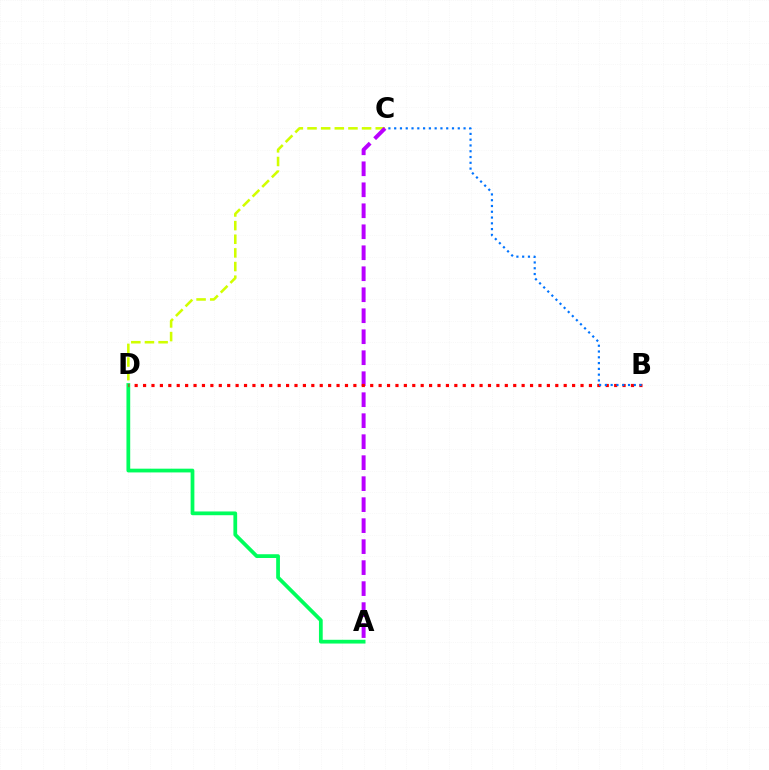{('C', 'D'): [{'color': '#d1ff00', 'line_style': 'dashed', 'thickness': 1.85}], ('A', 'D'): [{'color': '#00ff5c', 'line_style': 'solid', 'thickness': 2.7}], ('A', 'C'): [{'color': '#b900ff', 'line_style': 'dashed', 'thickness': 2.85}], ('B', 'D'): [{'color': '#ff0000', 'line_style': 'dotted', 'thickness': 2.29}], ('B', 'C'): [{'color': '#0074ff', 'line_style': 'dotted', 'thickness': 1.57}]}